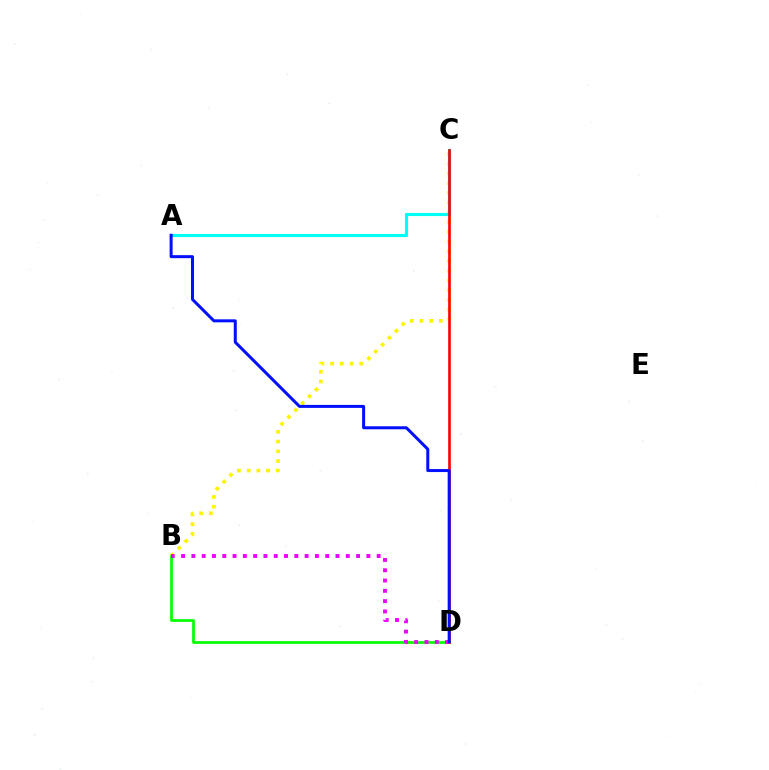{('B', 'C'): [{'color': '#fcf500', 'line_style': 'dotted', 'thickness': 2.64}], ('B', 'D'): [{'color': '#08ff00', 'line_style': 'solid', 'thickness': 1.98}, {'color': '#ee00ff', 'line_style': 'dotted', 'thickness': 2.8}], ('A', 'C'): [{'color': '#00fff6', 'line_style': 'solid', 'thickness': 2.24}], ('C', 'D'): [{'color': '#ff0000', 'line_style': 'solid', 'thickness': 1.9}], ('A', 'D'): [{'color': '#0010ff', 'line_style': 'solid', 'thickness': 2.16}]}